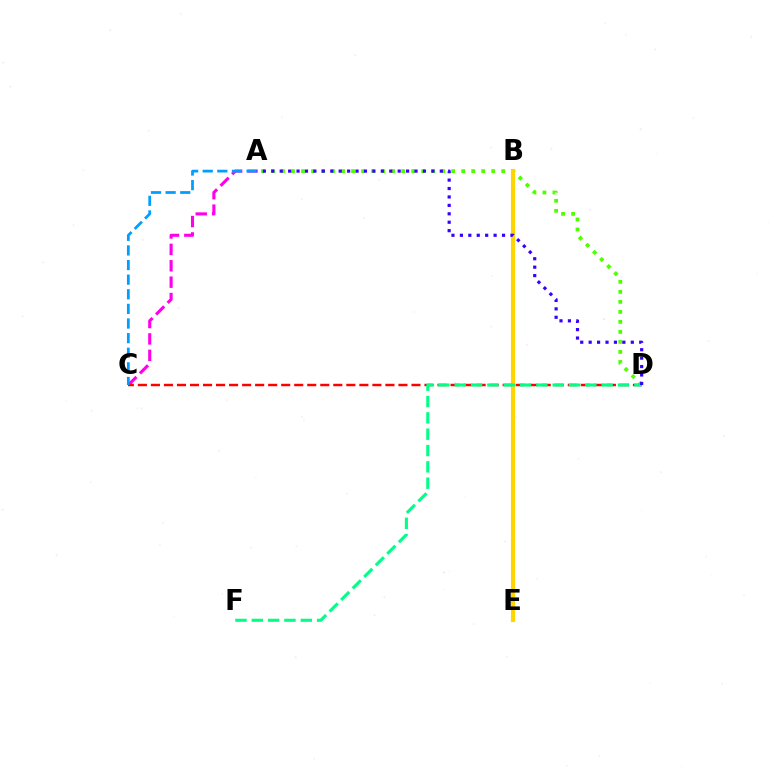{('A', 'D'): [{'color': '#4fff00', 'line_style': 'dotted', 'thickness': 2.72}, {'color': '#3700ff', 'line_style': 'dotted', 'thickness': 2.29}], ('A', 'C'): [{'color': '#ff00ed', 'line_style': 'dashed', 'thickness': 2.23}, {'color': '#009eff', 'line_style': 'dashed', 'thickness': 1.99}], ('B', 'E'): [{'color': '#ffd500', 'line_style': 'solid', 'thickness': 2.98}], ('C', 'D'): [{'color': '#ff0000', 'line_style': 'dashed', 'thickness': 1.77}], ('D', 'F'): [{'color': '#00ff86', 'line_style': 'dashed', 'thickness': 2.22}]}